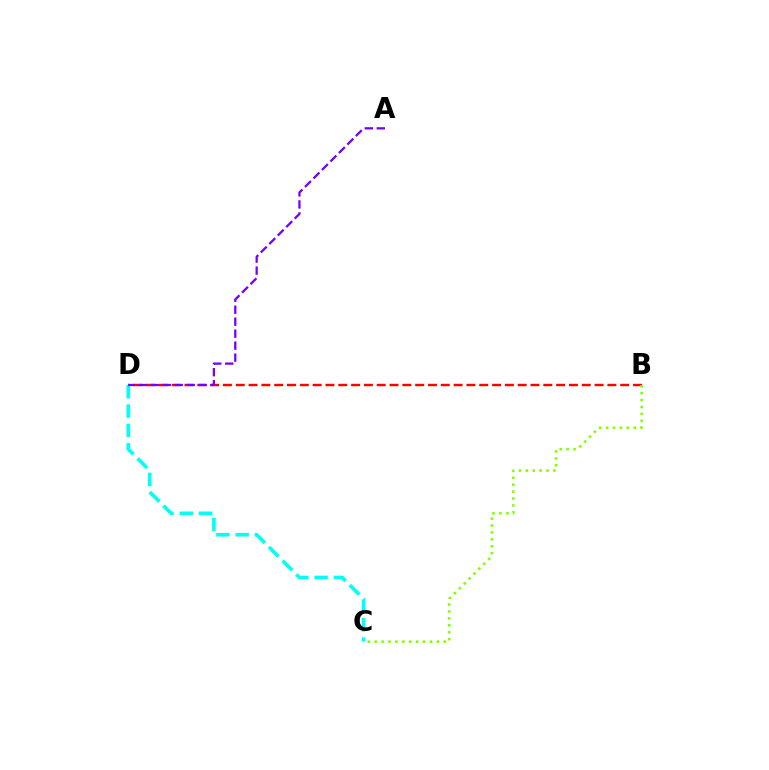{('B', 'D'): [{'color': '#ff0000', 'line_style': 'dashed', 'thickness': 1.74}], ('C', 'D'): [{'color': '#00fff6', 'line_style': 'dashed', 'thickness': 2.62}], ('B', 'C'): [{'color': '#84ff00', 'line_style': 'dotted', 'thickness': 1.88}], ('A', 'D'): [{'color': '#7200ff', 'line_style': 'dashed', 'thickness': 1.63}]}